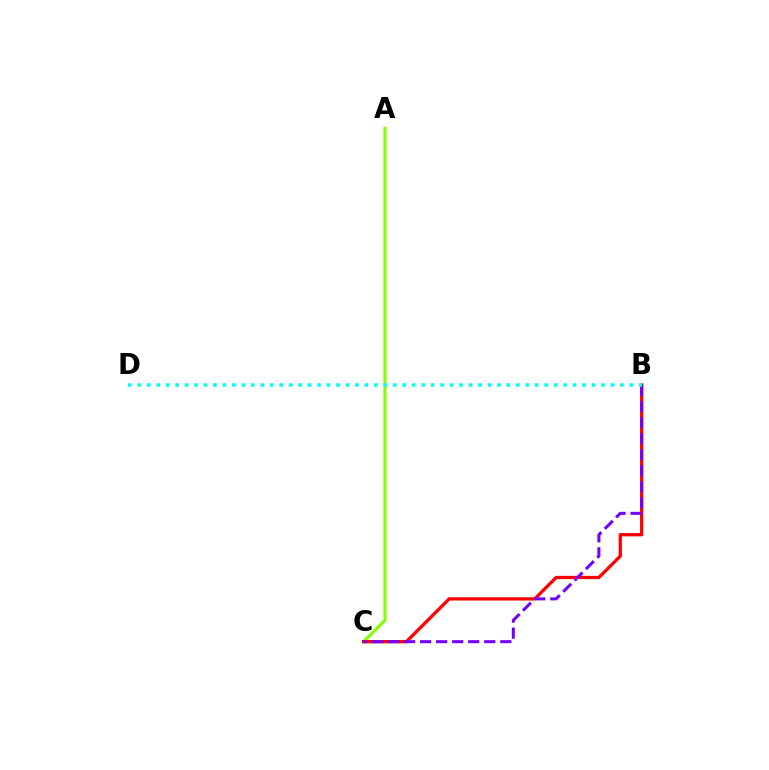{('A', 'C'): [{'color': '#84ff00', 'line_style': 'solid', 'thickness': 2.28}], ('B', 'C'): [{'color': '#ff0000', 'line_style': 'solid', 'thickness': 2.36}, {'color': '#7200ff', 'line_style': 'dashed', 'thickness': 2.18}], ('B', 'D'): [{'color': '#00fff6', 'line_style': 'dotted', 'thickness': 2.57}]}